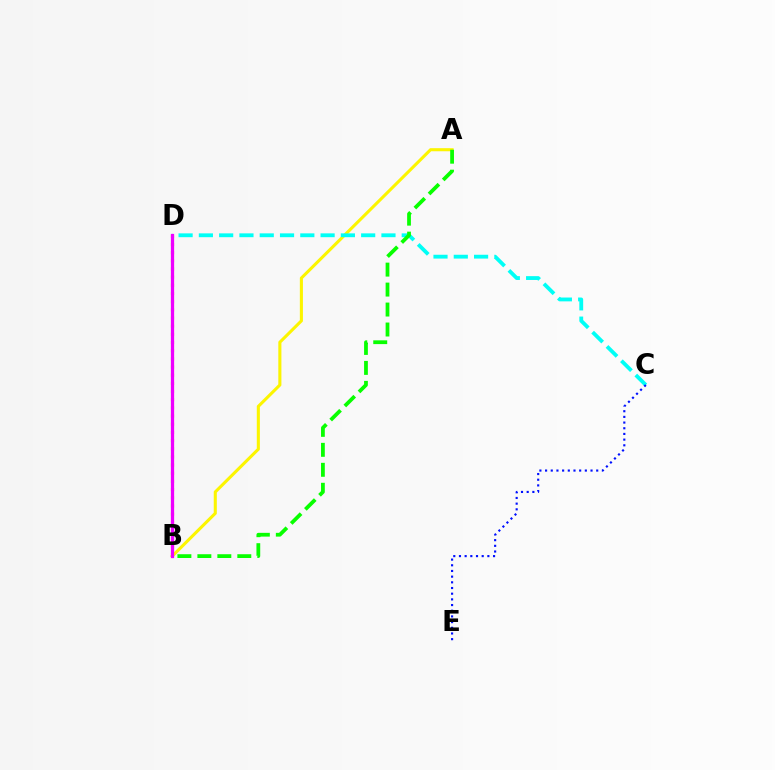{('B', 'D'): [{'color': '#ff0000', 'line_style': 'dotted', 'thickness': 2.22}, {'color': '#ee00ff', 'line_style': 'solid', 'thickness': 2.34}], ('A', 'B'): [{'color': '#fcf500', 'line_style': 'solid', 'thickness': 2.22}, {'color': '#08ff00', 'line_style': 'dashed', 'thickness': 2.71}], ('C', 'D'): [{'color': '#00fff6', 'line_style': 'dashed', 'thickness': 2.76}], ('C', 'E'): [{'color': '#0010ff', 'line_style': 'dotted', 'thickness': 1.54}]}